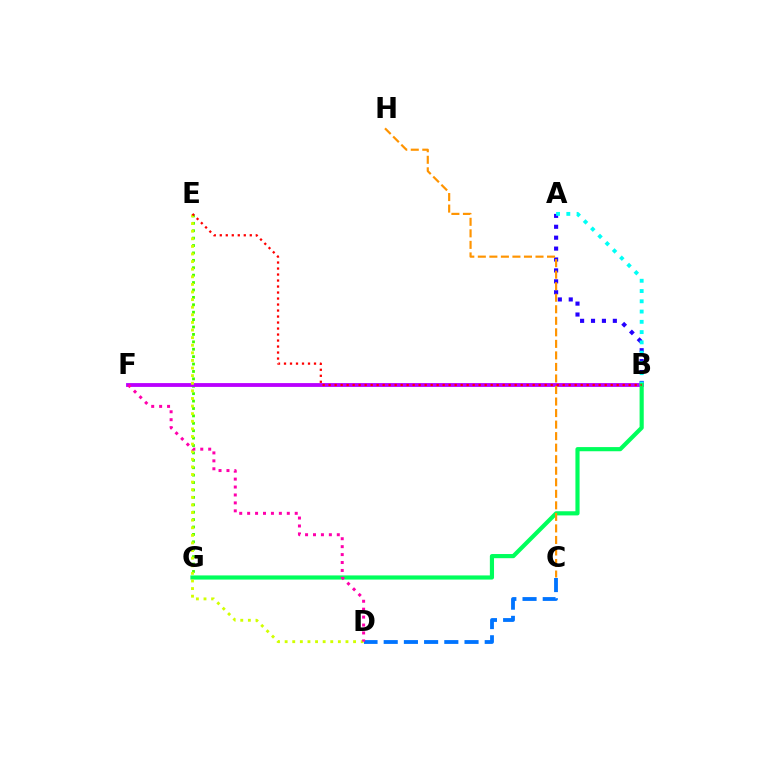{('E', 'G'): [{'color': '#3dff00', 'line_style': 'dotted', 'thickness': 2.01}], ('A', 'B'): [{'color': '#2500ff', 'line_style': 'dotted', 'thickness': 2.97}, {'color': '#00fff6', 'line_style': 'dotted', 'thickness': 2.79}], ('B', 'F'): [{'color': '#b900ff', 'line_style': 'solid', 'thickness': 2.75}], ('B', 'G'): [{'color': '#00ff5c', 'line_style': 'solid', 'thickness': 2.99}], ('D', 'E'): [{'color': '#d1ff00', 'line_style': 'dotted', 'thickness': 2.07}], ('B', 'E'): [{'color': '#ff0000', 'line_style': 'dotted', 'thickness': 1.63}], ('C', 'H'): [{'color': '#ff9400', 'line_style': 'dashed', 'thickness': 1.57}], ('C', 'D'): [{'color': '#0074ff', 'line_style': 'dashed', 'thickness': 2.74}], ('D', 'F'): [{'color': '#ff00ac', 'line_style': 'dotted', 'thickness': 2.15}]}